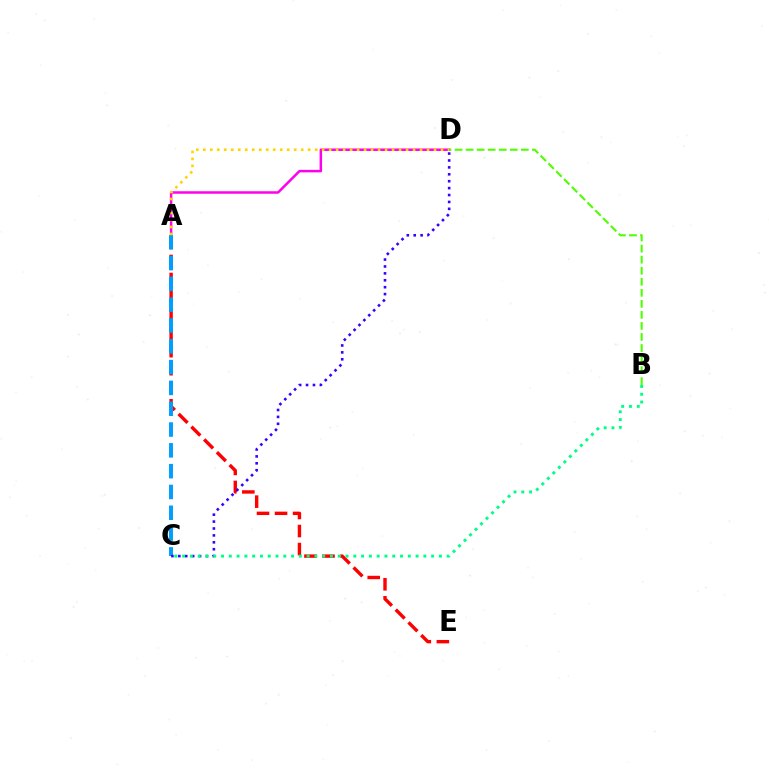{('A', 'D'): [{'color': '#ff00ed', 'line_style': 'solid', 'thickness': 1.8}, {'color': '#ffd500', 'line_style': 'dotted', 'thickness': 1.9}], ('A', 'E'): [{'color': '#ff0000', 'line_style': 'dashed', 'thickness': 2.45}], ('A', 'C'): [{'color': '#009eff', 'line_style': 'dashed', 'thickness': 2.83}], ('C', 'D'): [{'color': '#3700ff', 'line_style': 'dotted', 'thickness': 1.88}], ('B', 'C'): [{'color': '#00ff86', 'line_style': 'dotted', 'thickness': 2.11}], ('B', 'D'): [{'color': '#4fff00', 'line_style': 'dashed', 'thickness': 1.5}]}